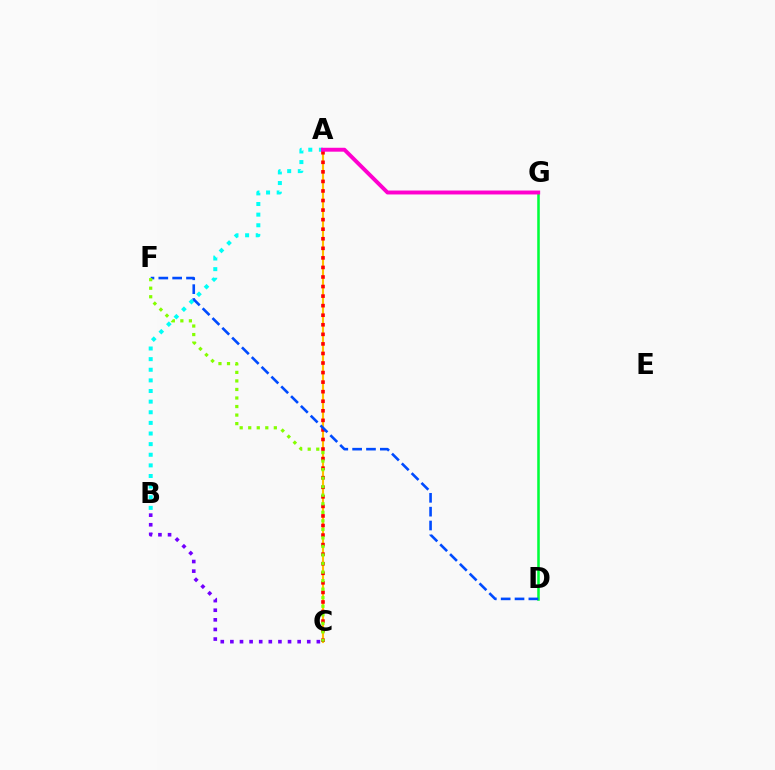{('A', 'B'): [{'color': '#00fff6', 'line_style': 'dotted', 'thickness': 2.89}], ('A', 'C'): [{'color': '#ffbd00', 'line_style': 'solid', 'thickness': 1.53}, {'color': '#ff0000', 'line_style': 'dotted', 'thickness': 2.6}], ('D', 'G'): [{'color': '#00ff39', 'line_style': 'solid', 'thickness': 1.83}], ('A', 'G'): [{'color': '#ff00cf', 'line_style': 'solid', 'thickness': 2.82}], ('D', 'F'): [{'color': '#004bff', 'line_style': 'dashed', 'thickness': 1.88}], ('C', 'F'): [{'color': '#84ff00', 'line_style': 'dotted', 'thickness': 2.32}], ('B', 'C'): [{'color': '#7200ff', 'line_style': 'dotted', 'thickness': 2.61}]}